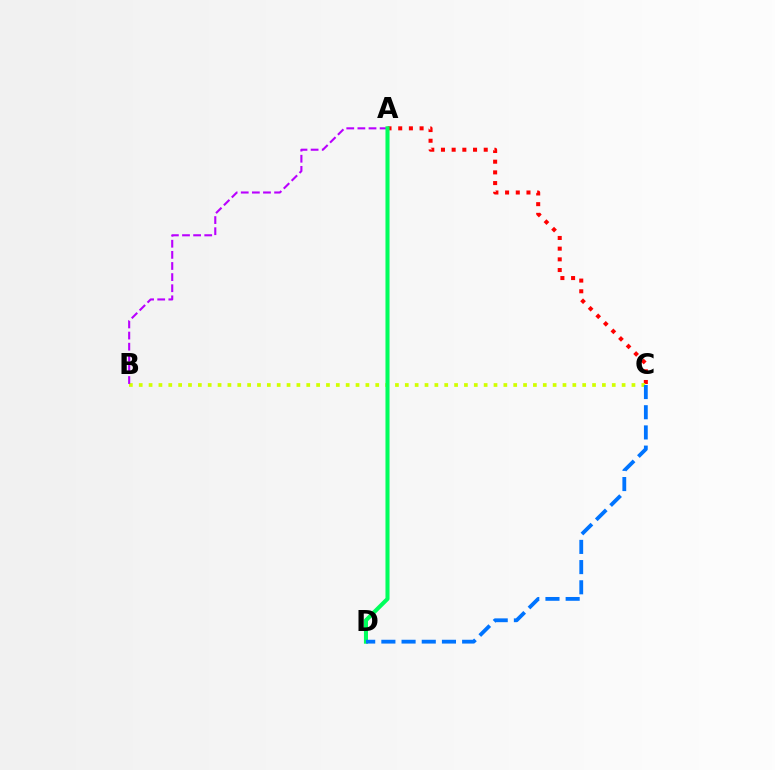{('A', 'C'): [{'color': '#ff0000', 'line_style': 'dotted', 'thickness': 2.9}], ('B', 'C'): [{'color': '#d1ff00', 'line_style': 'dotted', 'thickness': 2.68}], ('A', 'B'): [{'color': '#b900ff', 'line_style': 'dashed', 'thickness': 1.51}], ('A', 'D'): [{'color': '#00ff5c', 'line_style': 'solid', 'thickness': 2.92}], ('C', 'D'): [{'color': '#0074ff', 'line_style': 'dashed', 'thickness': 2.74}]}